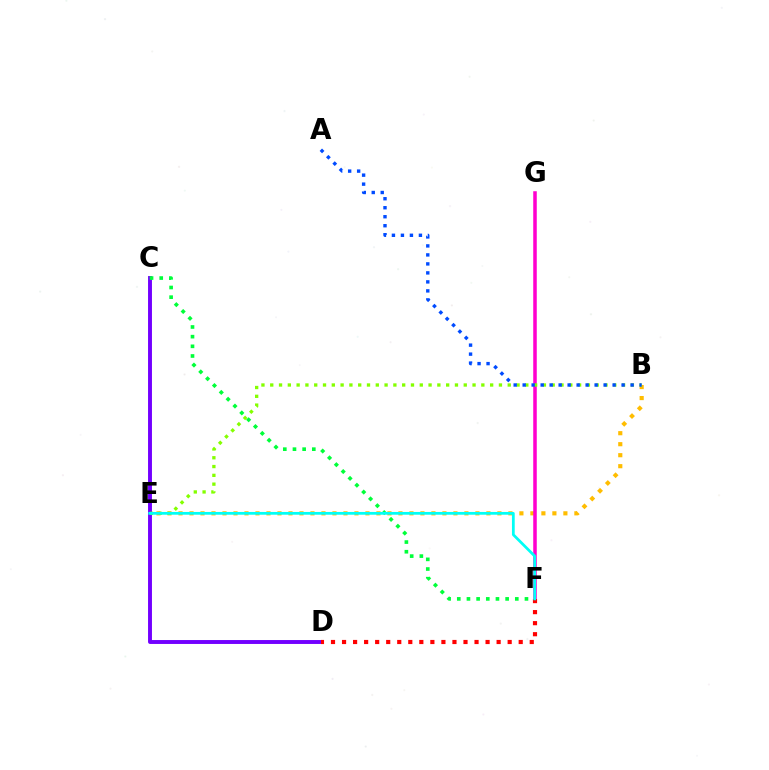{('B', 'E'): [{'color': '#ffbd00', 'line_style': 'dotted', 'thickness': 2.99}, {'color': '#84ff00', 'line_style': 'dotted', 'thickness': 2.39}], ('C', 'D'): [{'color': '#7200ff', 'line_style': 'solid', 'thickness': 2.82}], ('C', 'F'): [{'color': '#00ff39', 'line_style': 'dotted', 'thickness': 2.63}], ('F', 'G'): [{'color': '#ff00cf', 'line_style': 'solid', 'thickness': 2.54}], ('D', 'F'): [{'color': '#ff0000', 'line_style': 'dotted', 'thickness': 3.0}], ('A', 'B'): [{'color': '#004bff', 'line_style': 'dotted', 'thickness': 2.44}], ('E', 'F'): [{'color': '#00fff6', 'line_style': 'solid', 'thickness': 1.99}]}